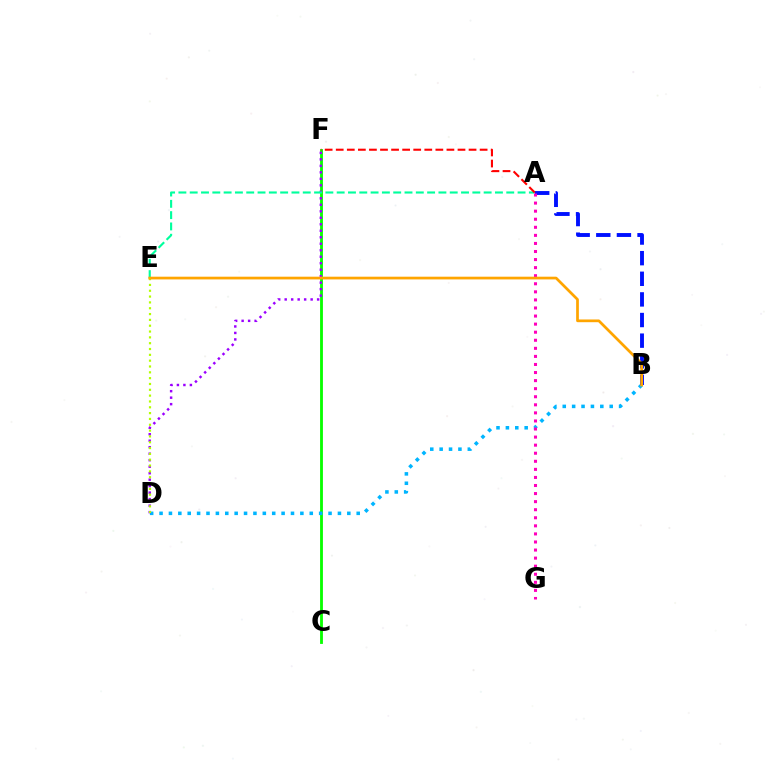{('C', 'F'): [{'color': '#08ff00', 'line_style': 'solid', 'thickness': 2.04}], ('B', 'D'): [{'color': '#00b5ff', 'line_style': 'dotted', 'thickness': 2.55}], ('D', 'F'): [{'color': '#9b00ff', 'line_style': 'dotted', 'thickness': 1.76}], ('A', 'B'): [{'color': '#0010ff', 'line_style': 'dashed', 'thickness': 2.8}], ('A', 'E'): [{'color': '#00ff9d', 'line_style': 'dashed', 'thickness': 1.54}], ('A', 'G'): [{'color': '#ff00bd', 'line_style': 'dotted', 'thickness': 2.19}], ('D', 'E'): [{'color': '#b3ff00', 'line_style': 'dotted', 'thickness': 1.58}], ('A', 'F'): [{'color': '#ff0000', 'line_style': 'dashed', 'thickness': 1.5}], ('B', 'E'): [{'color': '#ffa500', 'line_style': 'solid', 'thickness': 1.96}]}